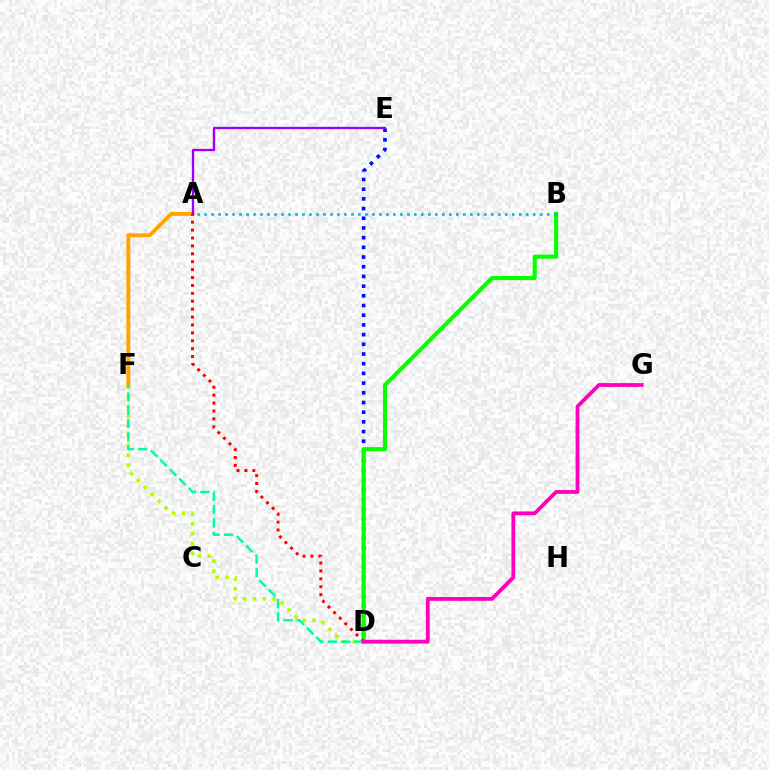{('A', 'F'): [{'color': '#ffa500', 'line_style': 'solid', 'thickness': 2.83}], ('D', 'E'): [{'color': '#0010ff', 'line_style': 'dotted', 'thickness': 2.63}], ('B', 'D'): [{'color': '#08ff00', 'line_style': 'solid', 'thickness': 2.97}], ('D', 'F'): [{'color': '#b3ff00', 'line_style': 'dotted', 'thickness': 2.66}, {'color': '#00ff9d', 'line_style': 'dashed', 'thickness': 1.81}], ('A', 'E'): [{'color': '#9b00ff', 'line_style': 'solid', 'thickness': 1.68}], ('A', 'D'): [{'color': '#ff0000', 'line_style': 'dotted', 'thickness': 2.15}], ('D', 'G'): [{'color': '#ff00bd', 'line_style': 'solid', 'thickness': 2.74}], ('A', 'B'): [{'color': '#00b5ff', 'line_style': 'dotted', 'thickness': 1.9}]}